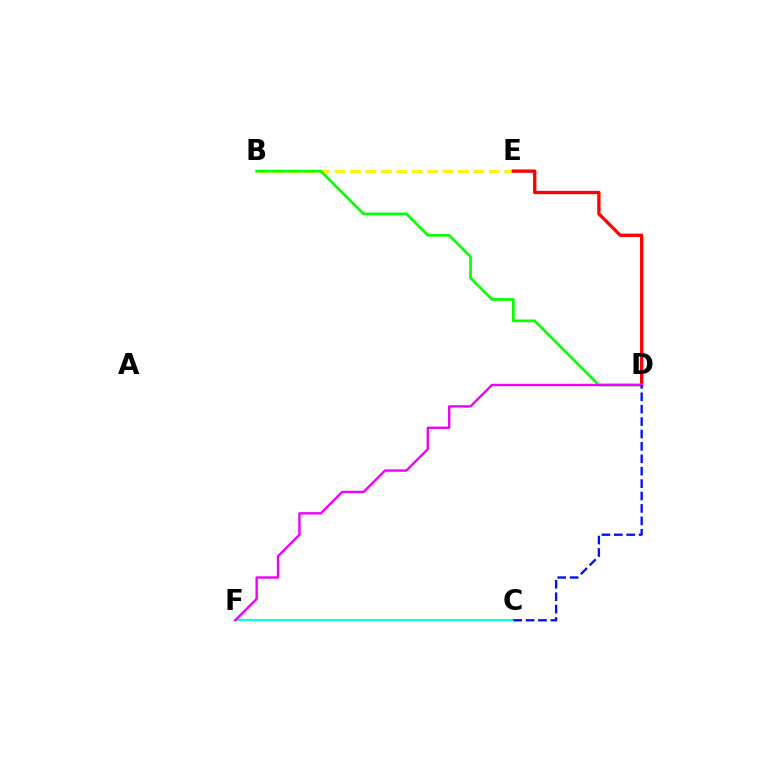{('B', 'E'): [{'color': '#fcf500', 'line_style': 'dashed', 'thickness': 2.1}], ('D', 'E'): [{'color': '#ff0000', 'line_style': 'solid', 'thickness': 2.39}], ('B', 'D'): [{'color': '#08ff00', 'line_style': 'solid', 'thickness': 1.94}], ('C', 'F'): [{'color': '#00fff6', 'line_style': 'solid', 'thickness': 1.53}], ('D', 'F'): [{'color': '#ee00ff', 'line_style': 'solid', 'thickness': 1.73}], ('C', 'D'): [{'color': '#0010ff', 'line_style': 'dashed', 'thickness': 1.69}]}